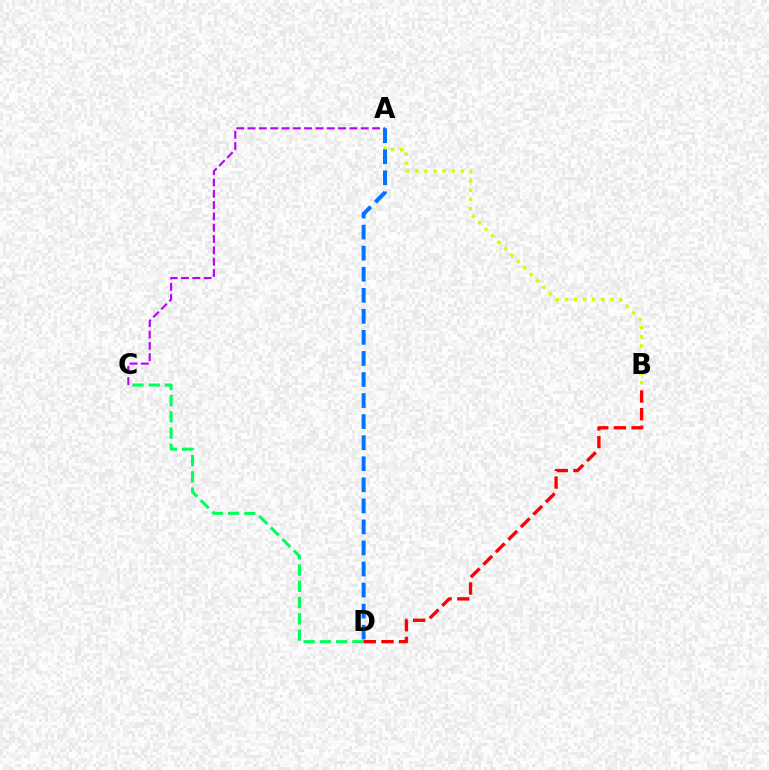{('A', 'B'): [{'color': '#d1ff00', 'line_style': 'dotted', 'thickness': 2.48}], ('A', 'C'): [{'color': '#b900ff', 'line_style': 'dashed', 'thickness': 1.54}], ('C', 'D'): [{'color': '#00ff5c', 'line_style': 'dashed', 'thickness': 2.21}], ('A', 'D'): [{'color': '#0074ff', 'line_style': 'dashed', 'thickness': 2.86}], ('B', 'D'): [{'color': '#ff0000', 'line_style': 'dashed', 'thickness': 2.4}]}